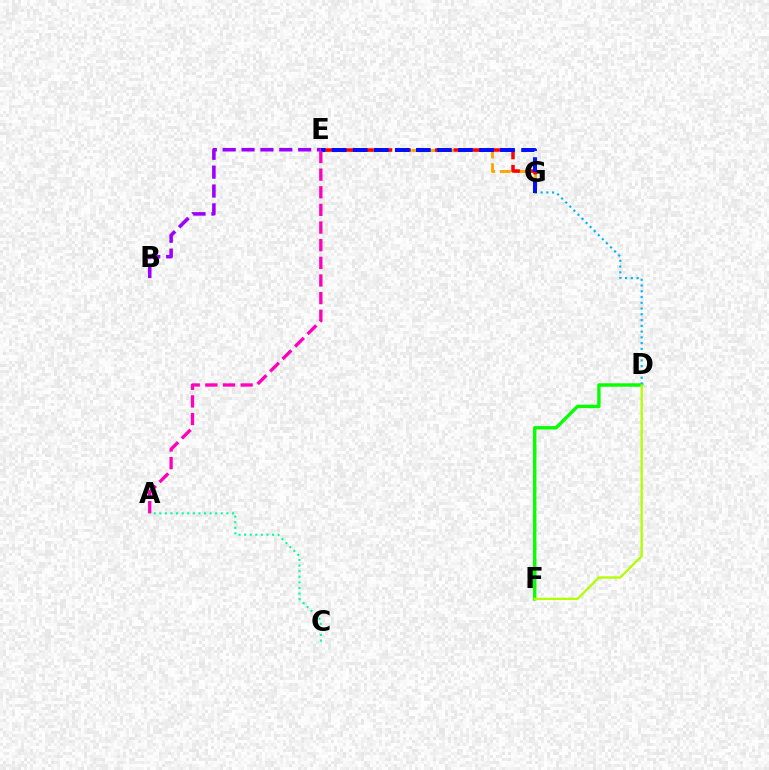{('D', 'F'): [{'color': '#08ff00', 'line_style': 'solid', 'thickness': 2.44}, {'color': '#b3ff00', 'line_style': 'solid', 'thickness': 1.68}], ('E', 'G'): [{'color': '#ffa500', 'line_style': 'dashed', 'thickness': 2.12}, {'color': '#ff0000', 'line_style': 'dashed', 'thickness': 2.52}, {'color': '#0010ff', 'line_style': 'dashed', 'thickness': 2.86}], ('D', 'G'): [{'color': '#00b5ff', 'line_style': 'dotted', 'thickness': 1.56}], ('A', 'C'): [{'color': '#00ff9d', 'line_style': 'dotted', 'thickness': 1.52}], ('B', 'E'): [{'color': '#9b00ff', 'line_style': 'dashed', 'thickness': 2.56}], ('A', 'E'): [{'color': '#ff00bd', 'line_style': 'dashed', 'thickness': 2.4}]}